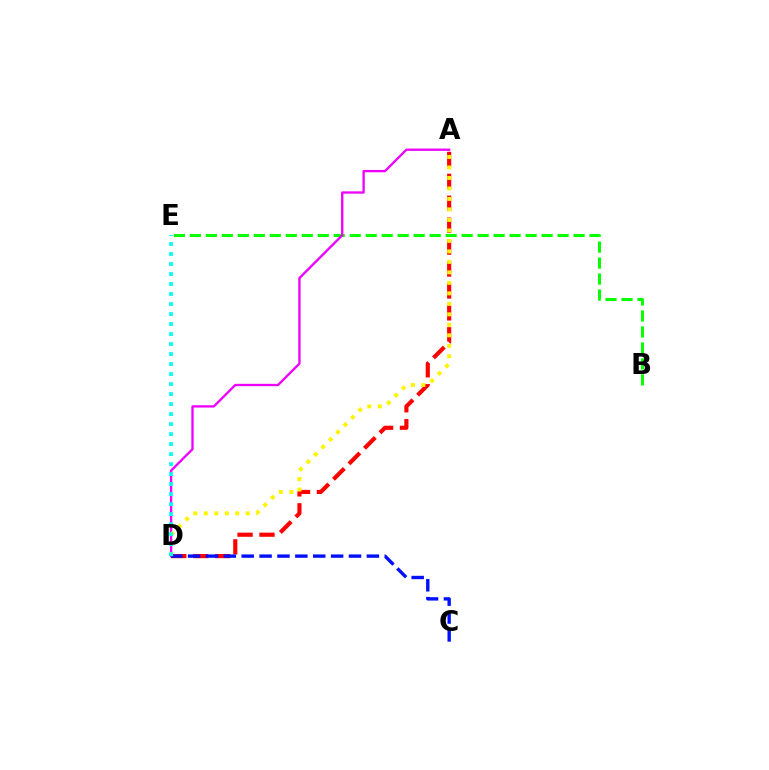{('A', 'D'): [{'color': '#ff0000', 'line_style': 'dashed', 'thickness': 2.98}, {'color': '#ee00ff', 'line_style': 'solid', 'thickness': 1.68}, {'color': '#fcf500', 'line_style': 'dotted', 'thickness': 2.85}], ('B', 'E'): [{'color': '#08ff00', 'line_style': 'dashed', 'thickness': 2.17}], ('C', 'D'): [{'color': '#0010ff', 'line_style': 'dashed', 'thickness': 2.43}], ('D', 'E'): [{'color': '#00fff6', 'line_style': 'dotted', 'thickness': 2.72}]}